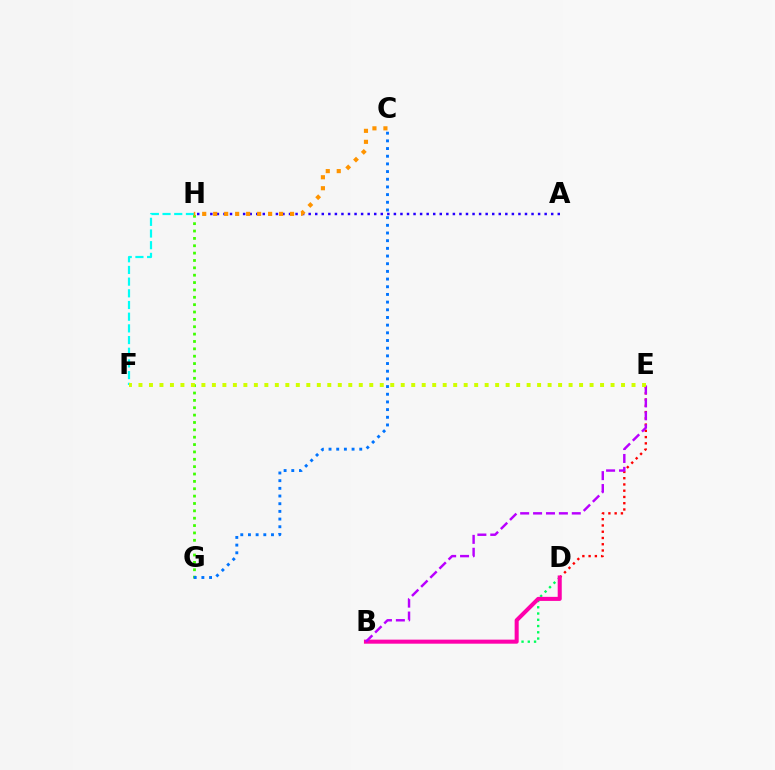{('G', 'H'): [{'color': '#3dff00', 'line_style': 'dotted', 'thickness': 2.0}], ('D', 'E'): [{'color': '#ff0000', 'line_style': 'dotted', 'thickness': 1.7}], ('B', 'D'): [{'color': '#00ff5c', 'line_style': 'dotted', 'thickness': 1.7}, {'color': '#ff00ac', 'line_style': 'solid', 'thickness': 2.92}], ('C', 'G'): [{'color': '#0074ff', 'line_style': 'dotted', 'thickness': 2.09}], ('B', 'E'): [{'color': '#b900ff', 'line_style': 'dashed', 'thickness': 1.75}], ('F', 'H'): [{'color': '#00fff6', 'line_style': 'dashed', 'thickness': 1.59}], ('E', 'F'): [{'color': '#d1ff00', 'line_style': 'dotted', 'thickness': 2.85}], ('A', 'H'): [{'color': '#2500ff', 'line_style': 'dotted', 'thickness': 1.78}], ('C', 'H'): [{'color': '#ff9400', 'line_style': 'dotted', 'thickness': 2.98}]}